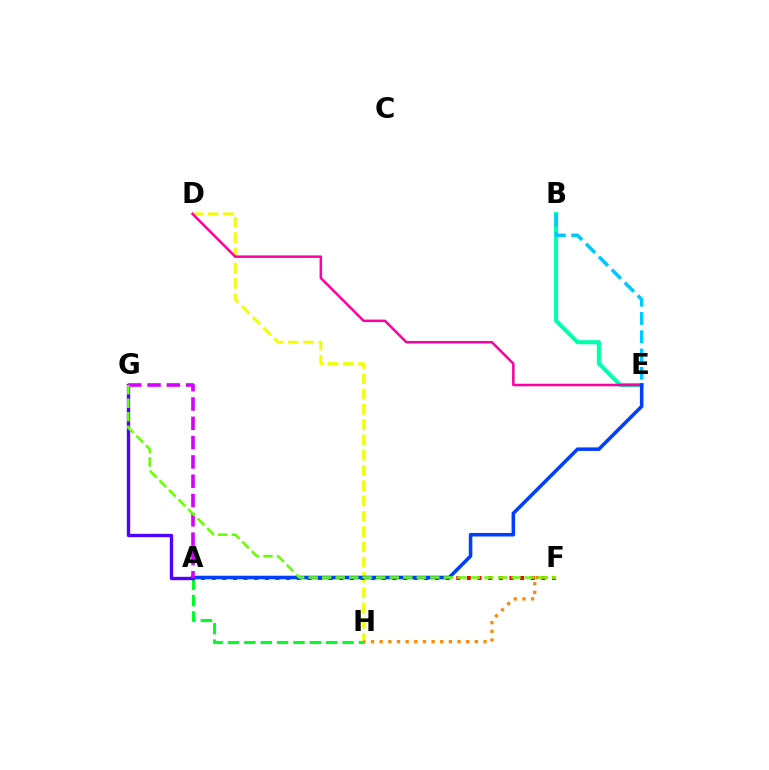{('D', 'H'): [{'color': '#eeff00', 'line_style': 'dashed', 'thickness': 2.08}], ('B', 'E'): [{'color': '#00ffaf', 'line_style': 'solid', 'thickness': 2.97}, {'color': '#00c7ff', 'line_style': 'dashed', 'thickness': 2.48}], ('D', 'E'): [{'color': '#ff00a0', 'line_style': 'solid', 'thickness': 1.82}], ('A', 'F'): [{'color': '#ff0000', 'line_style': 'dotted', 'thickness': 2.89}], ('A', 'E'): [{'color': '#003fff', 'line_style': 'solid', 'thickness': 2.56}], ('A', 'H'): [{'color': '#00ff27', 'line_style': 'dashed', 'thickness': 2.22}], ('F', 'H'): [{'color': '#ff8800', 'line_style': 'dotted', 'thickness': 2.35}], ('A', 'G'): [{'color': '#4f00ff', 'line_style': 'solid', 'thickness': 2.41}, {'color': '#d600ff', 'line_style': 'dashed', 'thickness': 2.62}], ('F', 'G'): [{'color': '#66ff00', 'line_style': 'dashed', 'thickness': 1.84}]}